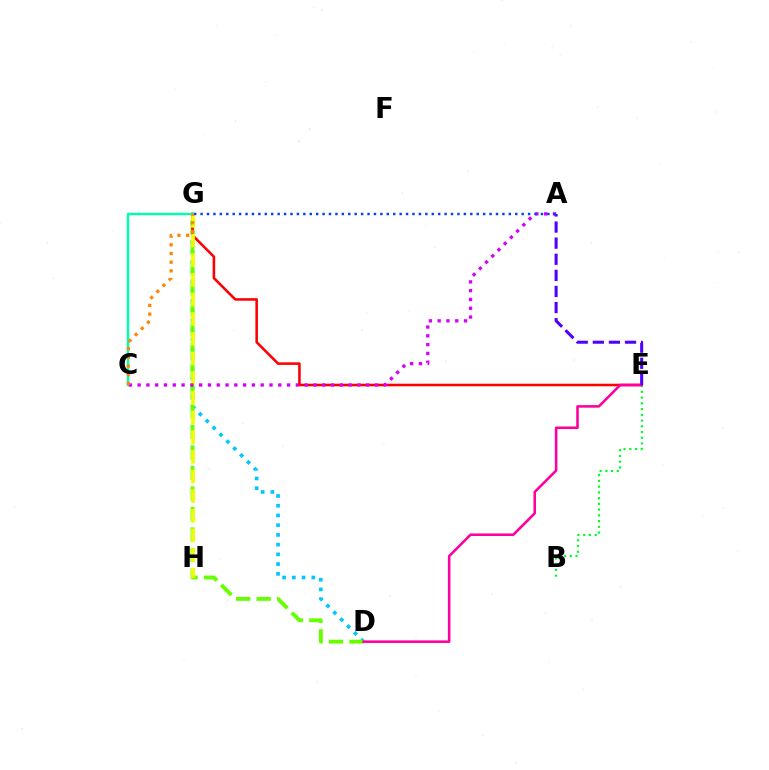{('D', 'G'): [{'color': '#00c7ff', 'line_style': 'dotted', 'thickness': 2.64}, {'color': '#66ff00', 'line_style': 'dashed', 'thickness': 2.79}], ('E', 'G'): [{'color': '#ff0000', 'line_style': 'solid', 'thickness': 1.85}], ('G', 'H'): [{'color': '#eeff00', 'line_style': 'dashed', 'thickness': 2.67}], ('C', 'G'): [{'color': '#00ffaf', 'line_style': 'solid', 'thickness': 1.75}, {'color': '#ff8800', 'line_style': 'dotted', 'thickness': 2.36}], ('B', 'E'): [{'color': '#00ff27', 'line_style': 'dotted', 'thickness': 1.56}], ('D', 'E'): [{'color': '#ff00a0', 'line_style': 'solid', 'thickness': 1.85}], ('A', 'C'): [{'color': '#d600ff', 'line_style': 'dotted', 'thickness': 2.39}], ('A', 'E'): [{'color': '#4f00ff', 'line_style': 'dashed', 'thickness': 2.19}], ('A', 'G'): [{'color': '#003fff', 'line_style': 'dotted', 'thickness': 1.74}]}